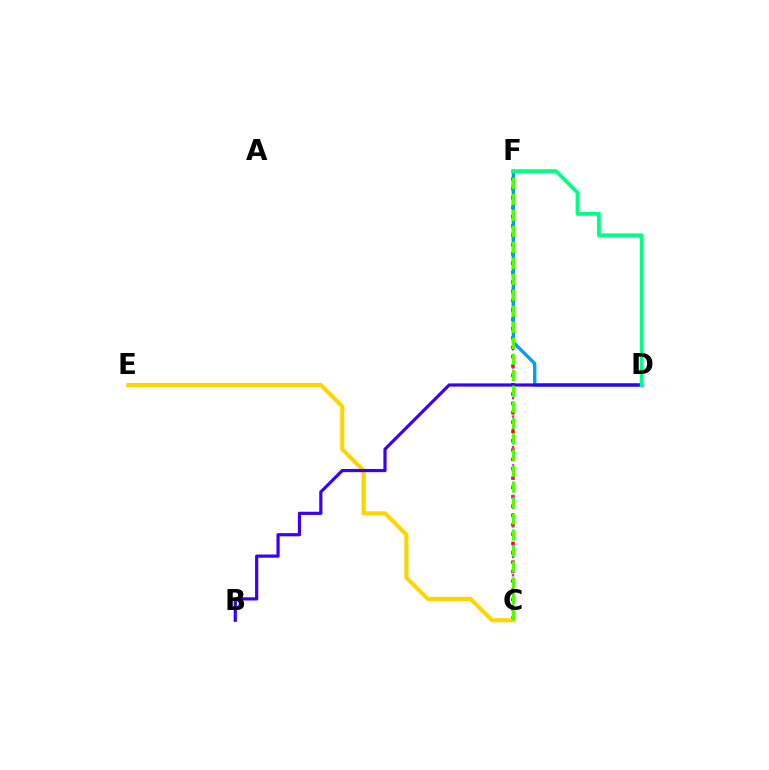{('C', 'F'): [{'color': '#ff0000', 'line_style': 'dotted', 'thickness': 2.54}, {'color': '#ff00ed', 'line_style': 'dotted', 'thickness': 1.66}, {'color': '#4fff00', 'line_style': 'dashed', 'thickness': 2.17}], ('C', 'E'): [{'color': '#ffd500', 'line_style': 'solid', 'thickness': 2.97}], ('D', 'F'): [{'color': '#009eff', 'line_style': 'solid', 'thickness': 2.43}, {'color': '#00ff86', 'line_style': 'solid', 'thickness': 2.75}], ('B', 'D'): [{'color': '#3700ff', 'line_style': 'solid', 'thickness': 2.3}]}